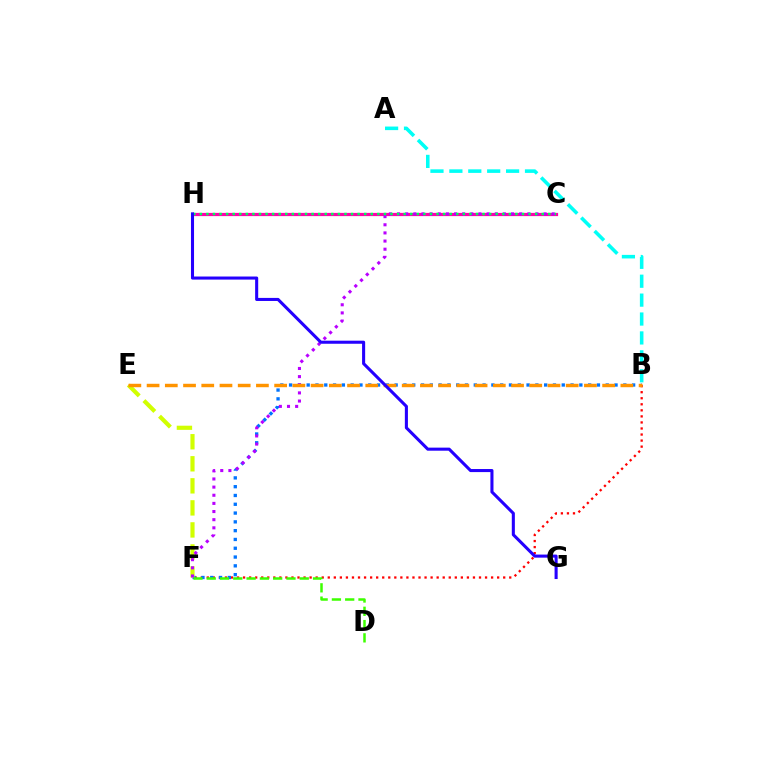{('C', 'H'): [{'color': '#ff00ac', 'line_style': 'solid', 'thickness': 2.31}, {'color': '#00ff5c', 'line_style': 'dotted', 'thickness': 1.79}], ('B', 'F'): [{'color': '#ff0000', 'line_style': 'dotted', 'thickness': 1.64}, {'color': '#0074ff', 'line_style': 'dotted', 'thickness': 2.39}], ('E', 'F'): [{'color': '#d1ff00', 'line_style': 'dashed', 'thickness': 2.99}], ('C', 'F'): [{'color': '#b900ff', 'line_style': 'dotted', 'thickness': 2.21}], ('A', 'B'): [{'color': '#00fff6', 'line_style': 'dashed', 'thickness': 2.57}], ('D', 'F'): [{'color': '#3dff00', 'line_style': 'dashed', 'thickness': 1.81}], ('B', 'E'): [{'color': '#ff9400', 'line_style': 'dashed', 'thickness': 2.48}], ('G', 'H'): [{'color': '#2500ff', 'line_style': 'solid', 'thickness': 2.21}]}